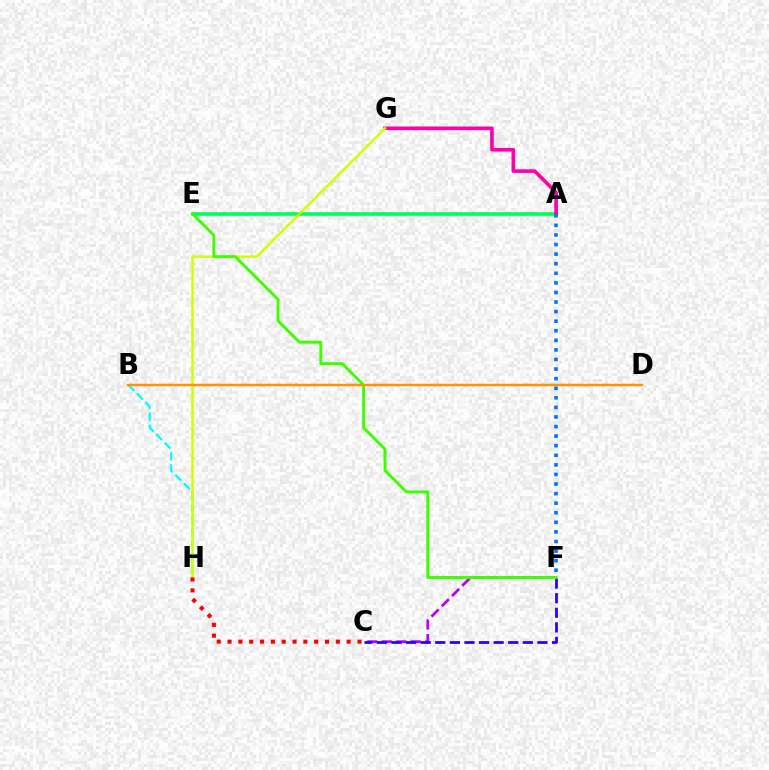{('C', 'F'): [{'color': '#b900ff', 'line_style': 'dashed', 'thickness': 1.97}, {'color': '#2500ff', 'line_style': 'dashed', 'thickness': 1.98}], ('A', 'E'): [{'color': '#00ff5c', 'line_style': 'solid', 'thickness': 2.64}], ('A', 'G'): [{'color': '#ff00ac', 'line_style': 'solid', 'thickness': 2.63}], ('B', 'H'): [{'color': '#00fff6', 'line_style': 'dashed', 'thickness': 1.65}], ('G', 'H'): [{'color': '#d1ff00', 'line_style': 'solid', 'thickness': 1.8}], ('E', 'F'): [{'color': '#3dff00', 'line_style': 'solid', 'thickness': 2.1}], ('A', 'F'): [{'color': '#0074ff', 'line_style': 'dotted', 'thickness': 2.6}], ('C', 'H'): [{'color': '#ff0000', 'line_style': 'dotted', 'thickness': 2.94}], ('B', 'D'): [{'color': '#ff9400', 'line_style': 'solid', 'thickness': 1.8}]}